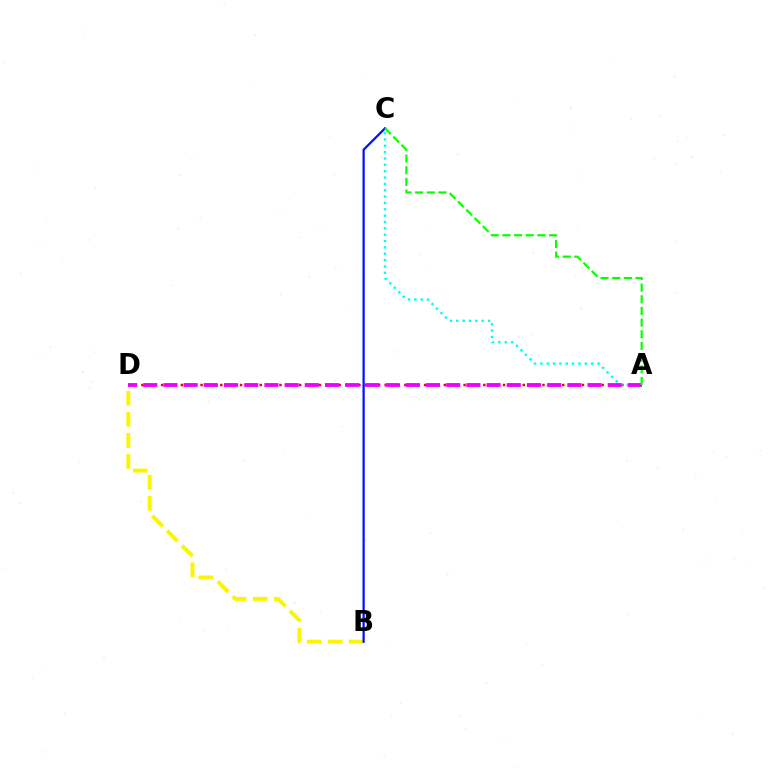{('A', 'D'): [{'color': '#ff0000', 'line_style': 'dotted', 'thickness': 1.79}, {'color': '#ee00ff', 'line_style': 'dashed', 'thickness': 2.74}], ('A', 'C'): [{'color': '#00fff6', 'line_style': 'dotted', 'thickness': 1.73}, {'color': '#08ff00', 'line_style': 'dashed', 'thickness': 1.59}], ('B', 'D'): [{'color': '#fcf500', 'line_style': 'dashed', 'thickness': 2.86}], ('B', 'C'): [{'color': '#0010ff', 'line_style': 'solid', 'thickness': 1.61}]}